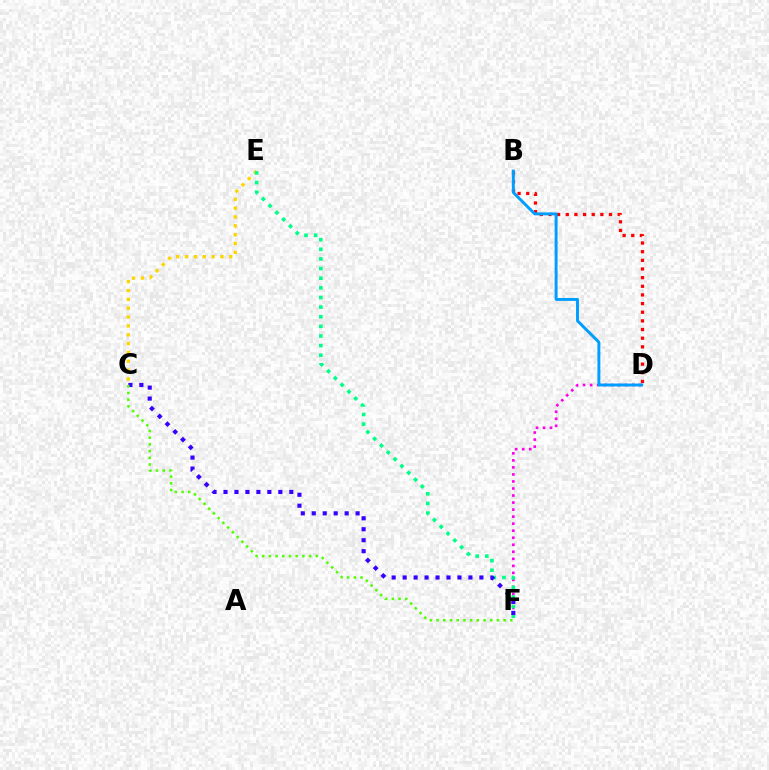{('C', 'E'): [{'color': '#ffd500', 'line_style': 'dotted', 'thickness': 2.4}], ('D', 'F'): [{'color': '#ff00ed', 'line_style': 'dotted', 'thickness': 1.91}], ('E', 'F'): [{'color': '#00ff86', 'line_style': 'dotted', 'thickness': 2.62}], ('C', 'F'): [{'color': '#3700ff', 'line_style': 'dotted', 'thickness': 2.98}, {'color': '#4fff00', 'line_style': 'dotted', 'thickness': 1.82}], ('B', 'D'): [{'color': '#ff0000', 'line_style': 'dotted', 'thickness': 2.35}, {'color': '#009eff', 'line_style': 'solid', 'thickness': 2.12}]}